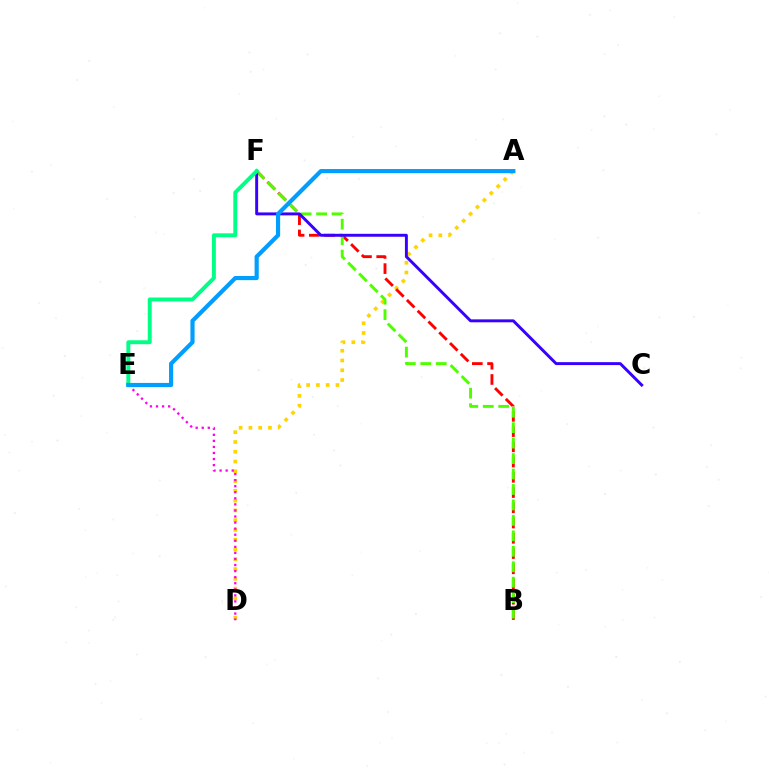{('A', 'D'): [{'color': '#ffd500', 'line_style': 'dotted', 'thickness': 2.66}], ('B', 'F'): [{'color': '#ff0000', 'line_style': 'dashed', 'thickness': 2.07}, {'color': '#4fff00', 'line_style': 'dashed', 'thickness': 2.1}], ('D', 'E'): [{'color': '#ff00ed', 'line_style': 'dotted', 'thickness': 1.65}], ('C', 'F'): [{'color': '#3700ff', 'line_style': 'solid', 'thickness': 2.11}], ('E', 'F'): [{'color': '#00ff86', 'line_style': 'solid', 'thickness': 2.82}], ('A', 'E'): [{'color': '#009eff', 'line_style': 'solid', 'thickness': 3.0}]}